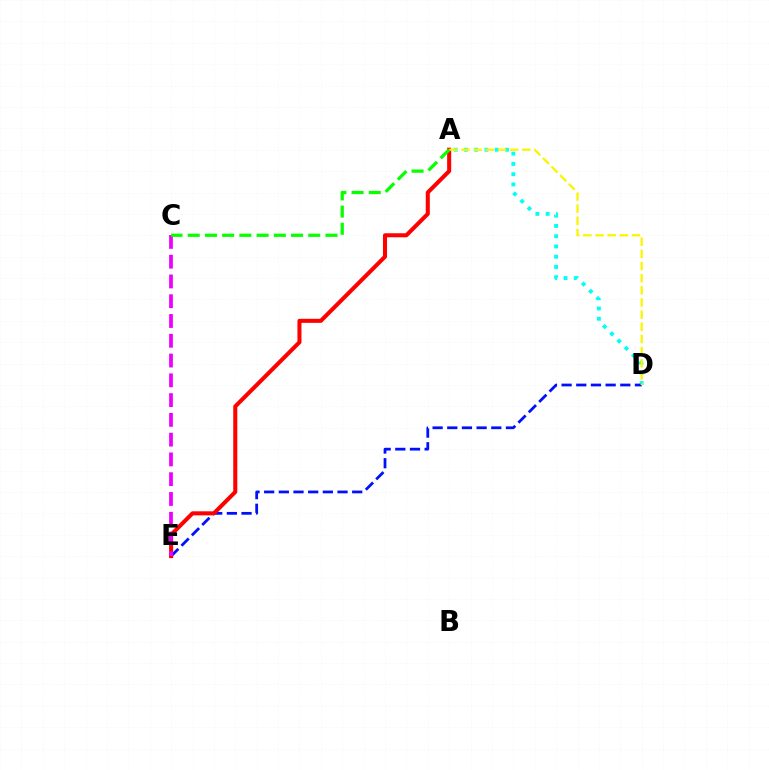{('A', 'D'): [{'color': '#00fff6', 'line_style': 'dotted', 'thickness': 2.79}, {'color': '#fcf500', 'line_style': 'dashed', 'thickness': 1.65}], ('D', 'E'): [{'color': '#0010ff', 'line_style': 'dashed', 'thickness': 1.99}], ('A', 'E'): [{'color': '#ff0000', 'line_style': 'solid', 'thickness': 2.91}], ('C', 'E'): [{'color': '#ee00ff', 'line_style': 'dashed', 'thickness': 2.69}], ('A', 'C'): [{'color': '#08ff00', 'line_style': 'dashed', 'thickness': 2.34}]}